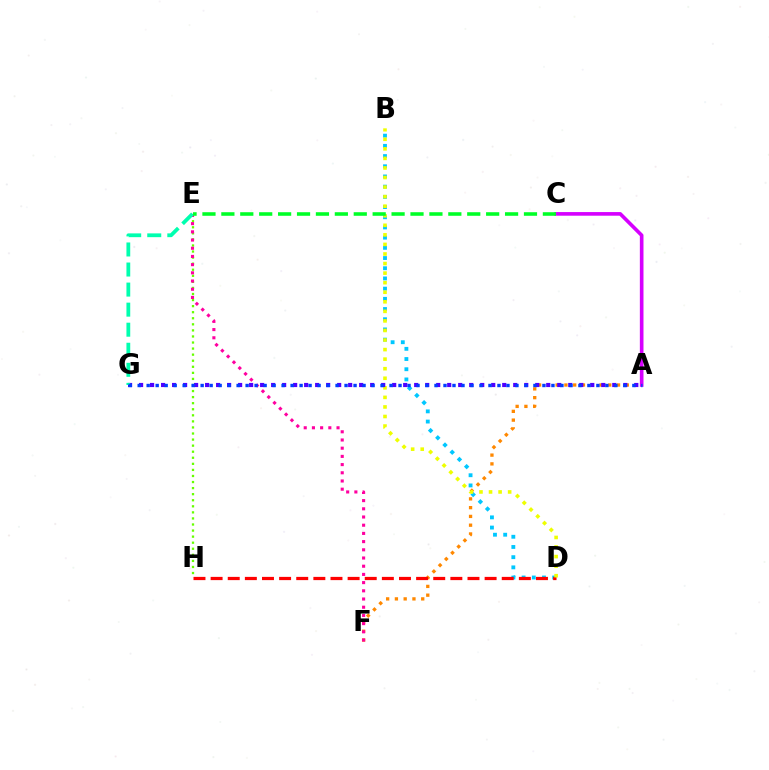{('B', 'D'): [{'color': '#00c7ff', 'line_style': 'dotted', 'thickness': 2.77}, {'color': '#eeff00', 'line_style': 'dotted', 'thickness': 2.6}], ('E', 'H'): [{'color': '#66ff00', 'line_style': 'dotted', 'thickness': 1.65}], ('A', 'F'): [{'color': '#ff8800', 'line_style': 'dotted', 'thickness': 2.38}], ('D', 'H'): [{'color': '#ff0000', 'line_style': 'dashed', 'thickness': 2.33}], ('A', 'C'): [{'color': '#d600ff', 'line_style': 'solid', 'thickness': 2.62}], ('E', 'F'): [{'color': '#ff00a0', 'line_style': 'dotted', 'thickness': 2.23}], ('A', 'G'): [{'color': '#4f00ff', 'line_style': 'dotted', 'thickness': 2.99}, {'color': '#003fff', 'line_style': 'dotted', 'thickness': 2.44}], ('E', 'G'): [{'color': '#00ffaf', 'line_style': 'dashed', 'thickness': 2.72}], ('C', 'E'): [{'color': '#00ff27', 'line_style': 'dashed', 'thickness': 2.57}]}